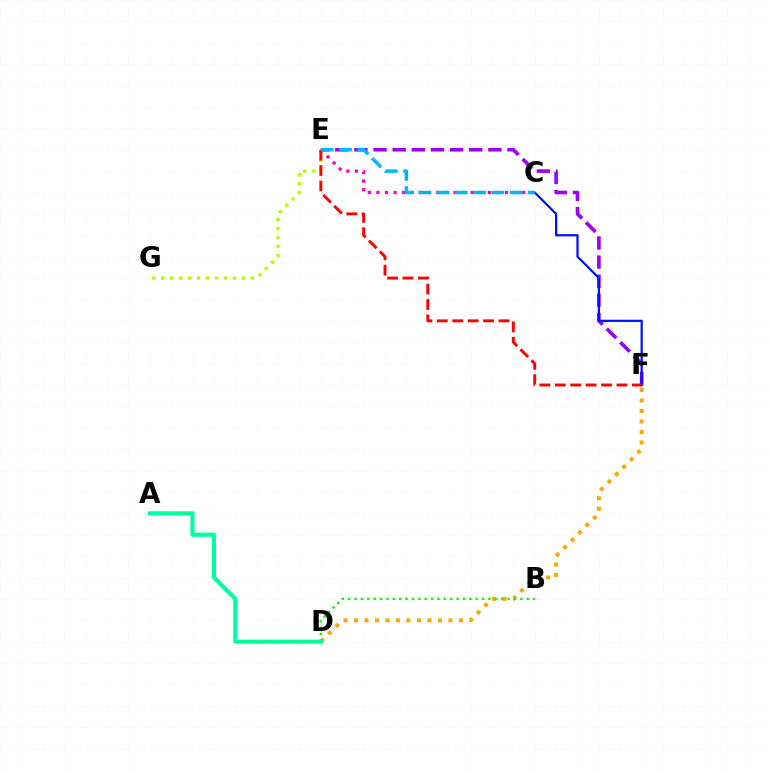{('D', 'F'): [{'color': '#ffa500', 'line_style': 'dotted', 'thickness': 2.85}], ('C', 'E'): [{'color': '#ff00bd', 'line_style': 'dotted', 'thickness': 2.33}, {'color': '#00b5ff', 'line_style': 'dashed', 'thickness': 2.48}], ('E', 'F'): [{'color': '#9b00ff', 'line_style': 'dashed', 'thickness': 2.6}, {'color': '#ff0000', 'line_style': 'dashed', 'thickness': 2.09}], ('E', 'G'): [{'color': '#b3ff00', 'line_style': 'dotted', 'thickness': 2.43}], ('C', 'F'): [{'color': '#0010ff', 'line_style': 'solid', 'thickness': 1.6}], ('B', 'D'): [{'color': '#08ff00', 'line_style': 'dotted', 'thickness': 1.73}], ('A', 'D'): [{'color': '#00ff9d', 'line_style': 'solid', 'thickness': 2.97}]}